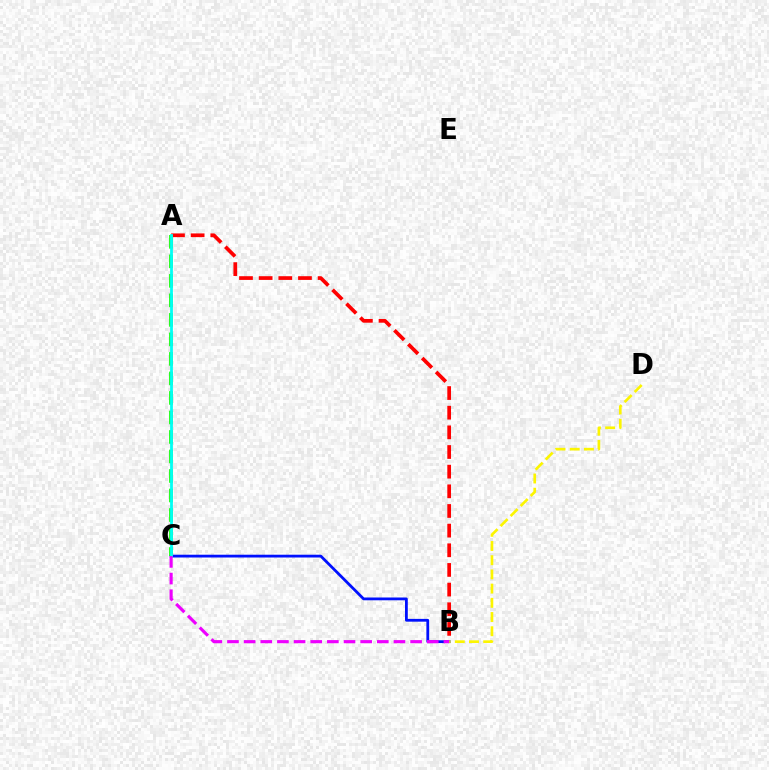{('A', 'B'): [{'color': '#ff0000', 'line_style': 'dashed', 'thickness': 2.67}], ('B', 'C'): [{'color': '#0010ff', 'line_style': 'solid', 'thickness': 2.01}, {'color': '#ee00ff', 'line_style': 'dashed', 'thickness': 2.26}], ('A', 'C'): [{'color': '#08ff00', 'line_style': 'dashed', 'thickness': 2.65}, {'color': '#00fff6', 'line_style': 'solid', 'thickness': 2.0}], ('B', 'D'): [{'color': '#fcf500', 'line_style': 'dashed', 'thickness': 1.93}]}